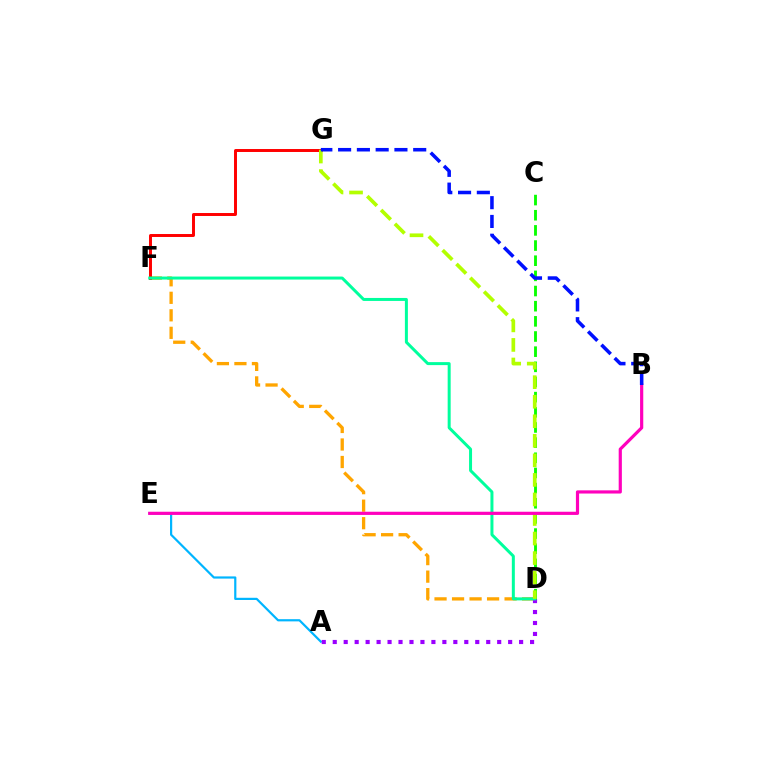{('D', 'F'): [{'color': '#ffa500', 'line_style': 'dashed', 'thickness': 2.38}, {'color': '#00ff9d', 'line_style': 'solid', 'thickness': 2.16}], ('A', 'E'): [{'color': '#00b5ff', 'line_style': 'solid', 'thickness': 1.58}], ('A', 'D'): [{'color': '#9b00ff', 'line_style': 'dotted', 'thickness': 2.98}], ('C', 'D'): [{'color': '#08ff00', 'line_style': 'dashed', 'thickness': 2.06}], ('F', 'G'): [{'color': '#ff0000', 'line_style': 'solid', 'thickness': 2.13}], ('D', 'G'): [{'color': '#b3ff00', 'line_style': 'dashed', 'thickness': 2.66}], ('B', 'E'): [{'color': '#ff00bd', 'line_style': 'solid', 'thickness': 2.29}], ('B', 'G'): [{'color': '#0010ff', 'line_style': 'dashed', 'thickness': 2.55}]}